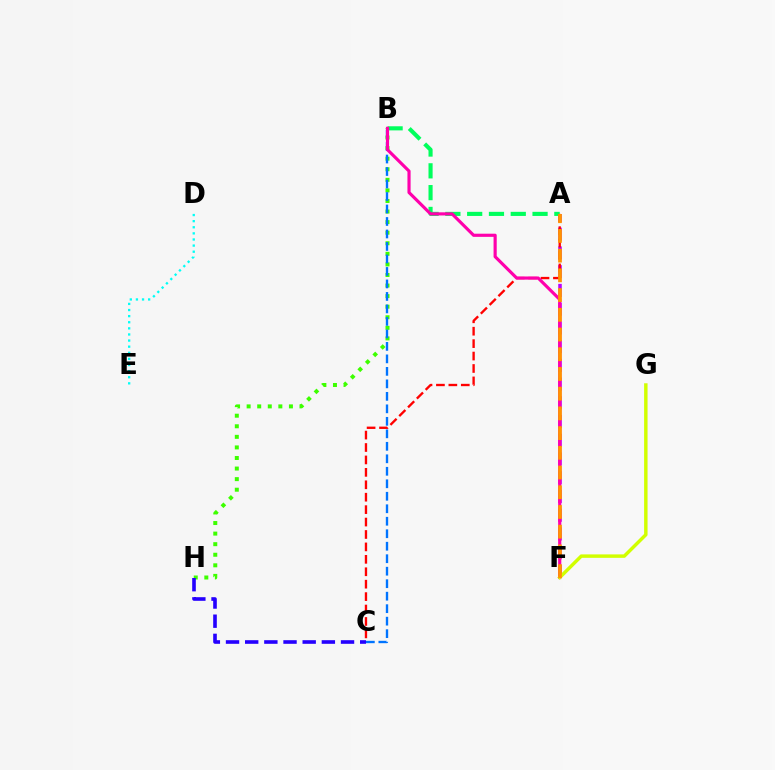{('B', 'H'): [{'color': '#3dff00', 'line_style': 'dotted', 'thickness': 2.87}], ('A', 'F'): [{'color': '#b900ff', 'line_style': 'dashed', 'thickness': 2.55}, {'color': '#ff9400', 'line_style': 'dashed', 'thickness': 2.68}], ('B', 'C'): [{'color': '#0074ff', 'line_style': 'dashed', 'thickness': 1.7}], ('C', 'H'): [{'color': '#2500ff', 'line_style': 'dashed', 'thickness': 2.6}], ('A', 'B'): [{'color': '#00ff5c', 'line_style': 'dashed', 'thickness': 2.96}], ('A', 'C'): [{'color': '#ff0000', 'line_style': 'dashed', 'thickness': 1.69}], ('B', 'F'): [{'color': '#ff00ac', 'line_style': 'solid', 'thickness': 2.27}], ('F', 'G'): [{'color': '#d1ff00', 'line_style': 'solid', 'thickness': 2.48}], ('D', 'E'): [{'color': '#00fff6', 'line_style': 'dotted', 'thickness': 1.66}]}